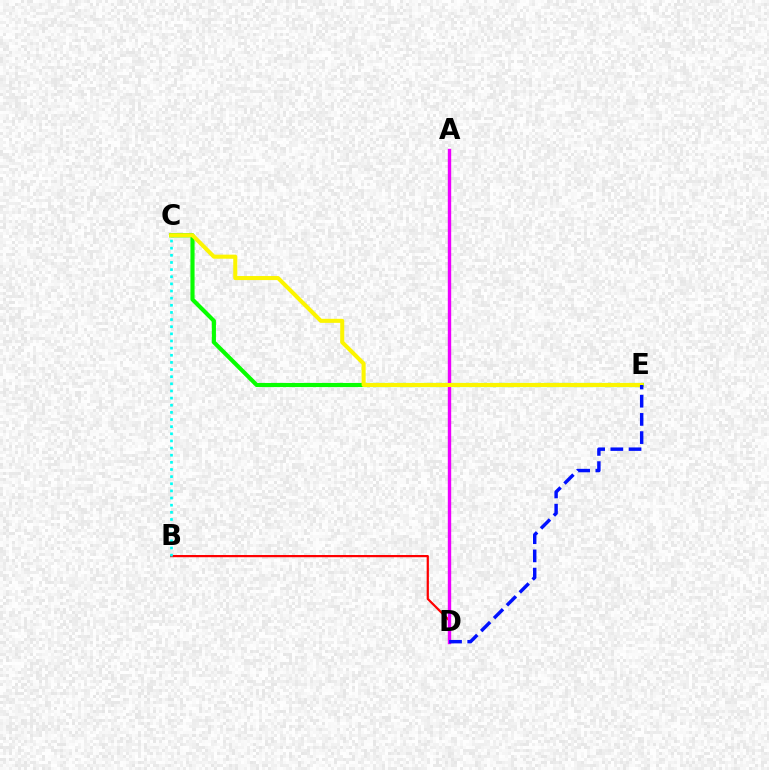{('B', 'D'): [{'color': '#ff0000', 'line_style': 'solid', 'thickness': 1.6}], ('C', 'E'): [{'color': '#08ff00', 'line_style': 'solid', 'thickness': 2.97}, {'color': '#fcf500', 'line_style': 'solid', 'thickness': 2.92}], ('A', 'D'): [{'color': '#ee00ff', 'line_style': 'solid', 'thickness': 2.44}], ('D', 'E'): [{'color': '#0010ff', 'line_style': 'dashed', 'thickness': 2.47}], ('B', 'C'): [{'color': '#00fff6', 'line_style': 'dotted', 'thickness': 1.94}]}